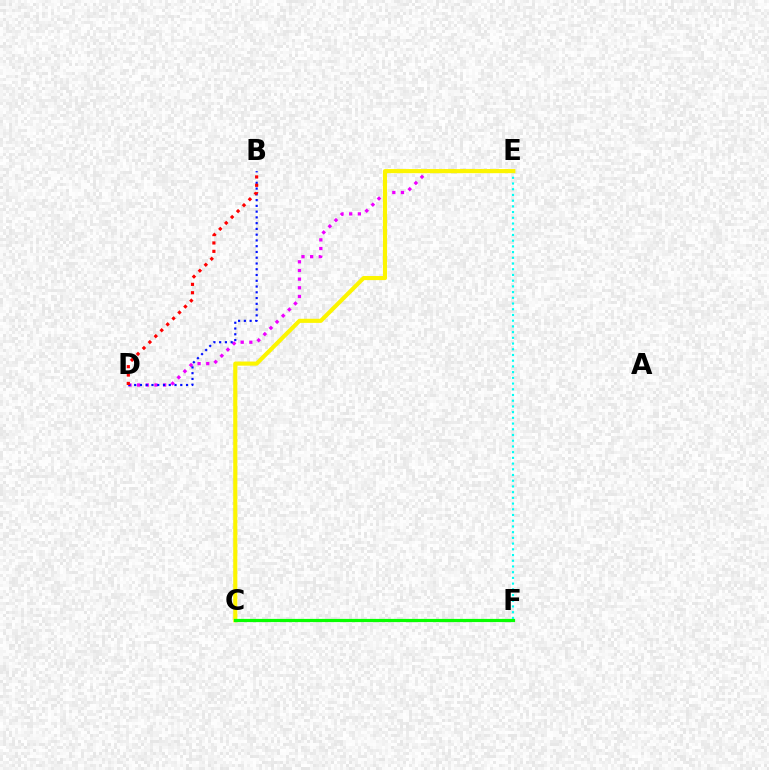{('D', 'E'): [{'color': '#ee00ff', 'line_style': 'dotted', 'thickness': 2.35}], ('E', 'F'): [{'color': '#00fff6', 'line_style': 'dotted', 'thickness': 1.55}], ('C', 'E'): [{'color': '#fcf500', 'line_style': 'solid', 'thickness': 2.96}], ('C', 'F'): [{'color': '#08ff00', 'line_style': 'solid', 'thickness': 2.31}], ('B', 'D'): [{'color': '#0010ff', 'line_style': 'dotted', 'thickness': 1.57}, {'color': '#ff0000', 'line_style': 'dotted', 'thickness': 2.28}]}